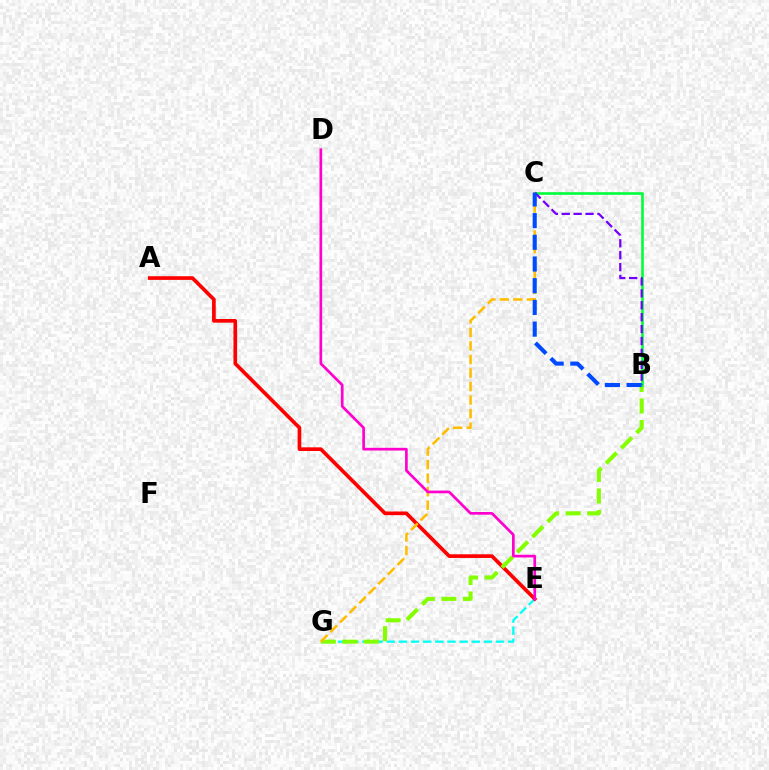{('E', 'G'): [{'color': '#00fff6', 'line_style': 'dashed', 'thickness': 1.65}], ('A', 'E'): [{'color': '#ff0000', 'line_style': 'solid', 'thickness': 2.64}], ('B', 'G'): [{'color': '#84ff00', 'line_style': 'dashed', 'thickness': 2.93}], ('B', 'C'): [{'color': '#00ff39', 'line_style': 'solid', 'thickness': 1.88}, {'color': '#7200ff', 'line_style': 'dashed', 'thickness': 1.62}, {'color': '#004bff', 'line_style': 'dashed', 'thickness': 2.95}], ('C', 'G'): [{'color': '#ffbd00', 'line_style': 'dashed', 'thickness': 1.84}], ('D', 'E'): [{'color': '#ff00cf', 'line_style': 'solid', 'thickness': 1.94}]}